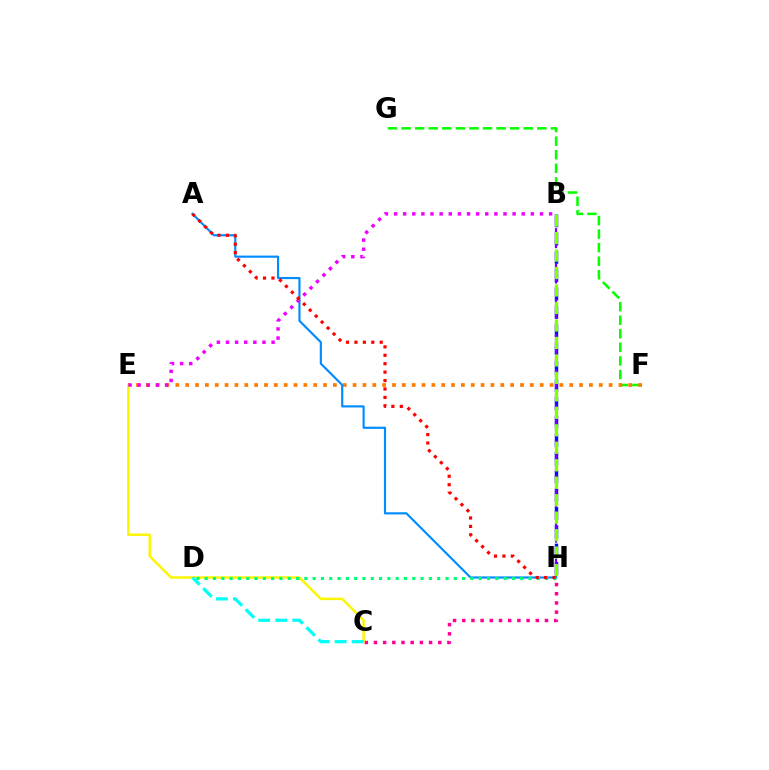{('B', 'H'): [{'color': '#0010ff', 'line_style': 'dashed', 'thickness': 2.48}, {'color': '#7200ff', 'line_style': 'dashed', 'thickness': 1.6}, {'color': '#84ff00', 'line_style': 'dashed', 'thickness': 2.37}], ('F', 'G'): [{'color': '#08ff00', 'line_style': 'dashed', 'thickness': 1.84}], ('C', 'H'): [{'color': '#ff0094', 'line_style': 'dotted', 'thickness': 2.5}], ('E', 'F'): [{'color': '#ff7c00', 'line_style': 'dotted', 'thickness': 2.68}], ('C', 'E'): [{'color': '#fcf500', 'line_style': 'solid', 'thickness': 1.77}], ('A', 'H'): [{'color': '#008cff', 'line_style': 'solid', 'thickness': 1.55}, {'color': '#ff0000', 'line_style': 'dotted', 'thickness': 2.29}], ('D', 'H'): [{'color': '#00ff74', 'line_style': 'dotted', 'thickness': 2.26}], ('B', 'E'): [{'color': '#ee00ff', 'line_style': 'dotted', 'thickness': 2.48}], ('C', 'D'): [{'color': '#00fff6', 'line_style': 'dashed', 'thickness': 2.32}]}